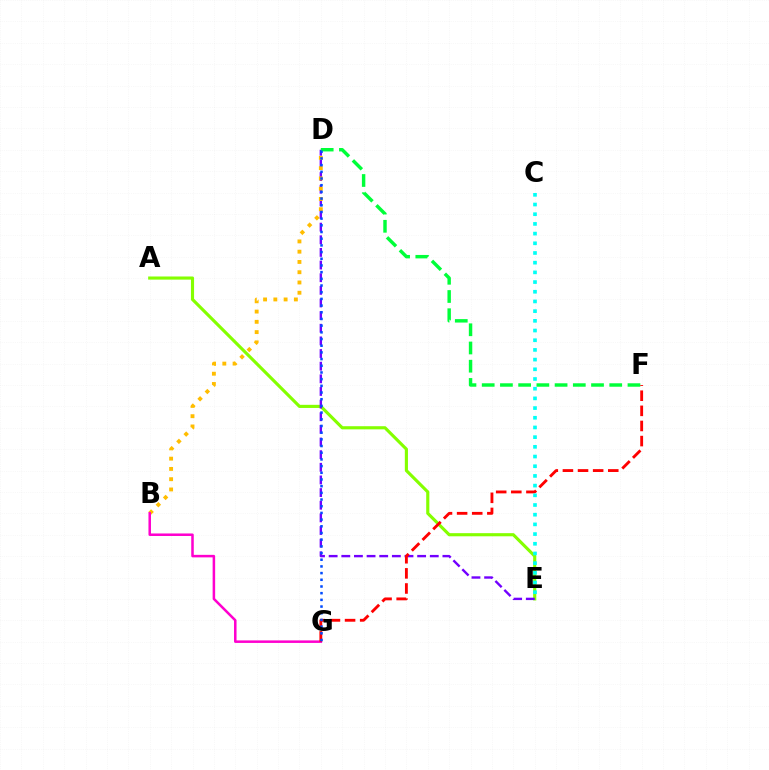{('A', 'E'): [{'color': '#84ff00', 'line_style': 'solid', 'thickness': 2.25}], ('D', 'E'): [{'color': '#7200ff', 'line_style': 'dashed', 'thickness': 1.72}], ('D', 'F'): [{'color': '#00ff39', 'line_style': 'dashed', 'thickness': 2.48}], ('B', 'D'): [{'color': '#ffbd00', 'line_style': 'dotted', 'thickness': 2.79}], ('B', 'G'): [{'color': '#ff00cf', 'line_style': 'solid', 'thickness': 1.81}], ('F', 'G'): [{'color': '#ff0000', 'line_style': 'dashed', 'thickness': 2.05}], ('C', 'E'): [{'color': '#00fff6', 'line_style': 'dotted', 'thickness': 2.63}], ('D', 'G'): [{'color': '#004bff', 'line_style': 'dotted', 'thickness': 1.82}]}